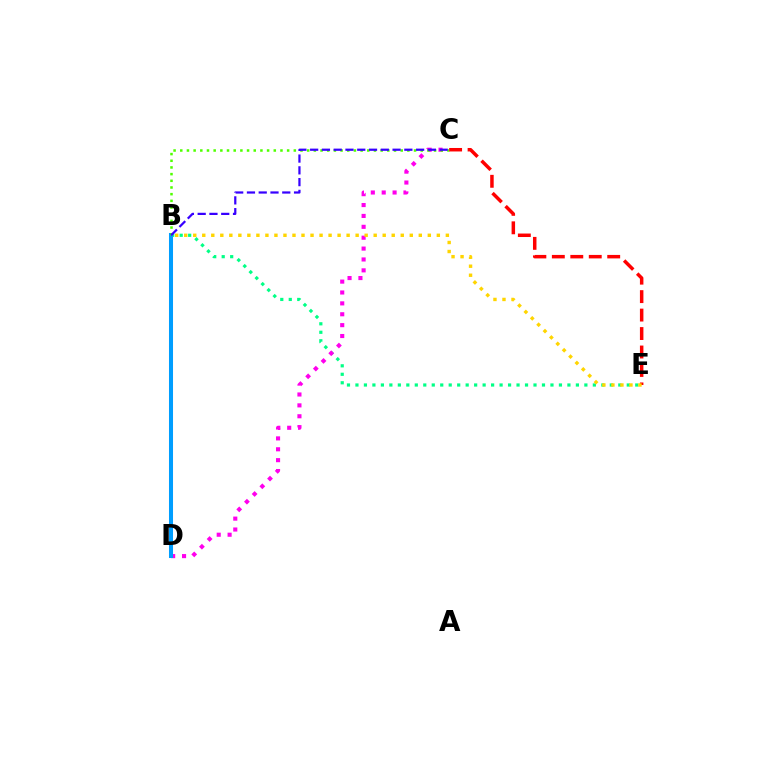{('B', 'E'): [{'color': '#00ff86', 'line_style': 'dotted', 'thickness': 2.3}, {'color': '#ffd500', 'line_style': 'dotted', 'thickness': 2.45}], ('C', 'D'): [{'color': '#ff00ed', 'line_style': 'dotted', 'thickness': 2.96}], ('B', 'D'): [{'color': '#009eff', 'line_style': 'solid', 'thickness': 2.91}], ('B', 'C'): [{'color': '#4fff00', 'line_style': 'dotted', 'thickness': 1.81}, {'color': '#3700ff', 'line_style': 'dashed', 'thickness': 1.6}], ('C', 'E'): [{'color': '#ff0000', 'line_style': 'dashed', 'thickness': 2.51}]}